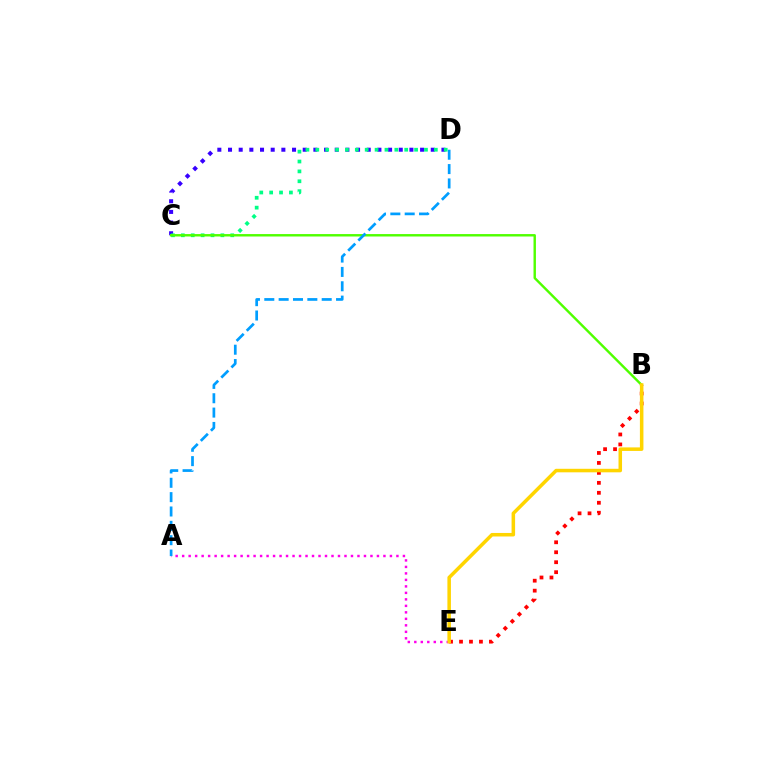{('C', 'D'): [{'color': '#3700ff', 'line_style': 'dotted', 'thickness': 2.9}, {'color': '#00ff86', 'line_style': 'dotted', 'thickness': 2.68}], ('A', 'E'): [{'color': '#ff00ed', 'line_style': 'dotted', 'thickness': 1.76}], ('B', 'C'): [{'color': '#4fff00', 'line_style': 'solid', 'thickness': 1.74}], ('B', 'E'): [{'color': '#ff0000', 'line_style': 'dotted', 'thickness': 2.71}, {'color': '#ffd500', 'line_style': 'solid', 'thickness': 2.54}], ('A', 'D'): [{'color': '#009eff', 'line_style': 'dashed', 'thickness': 1.95}]}